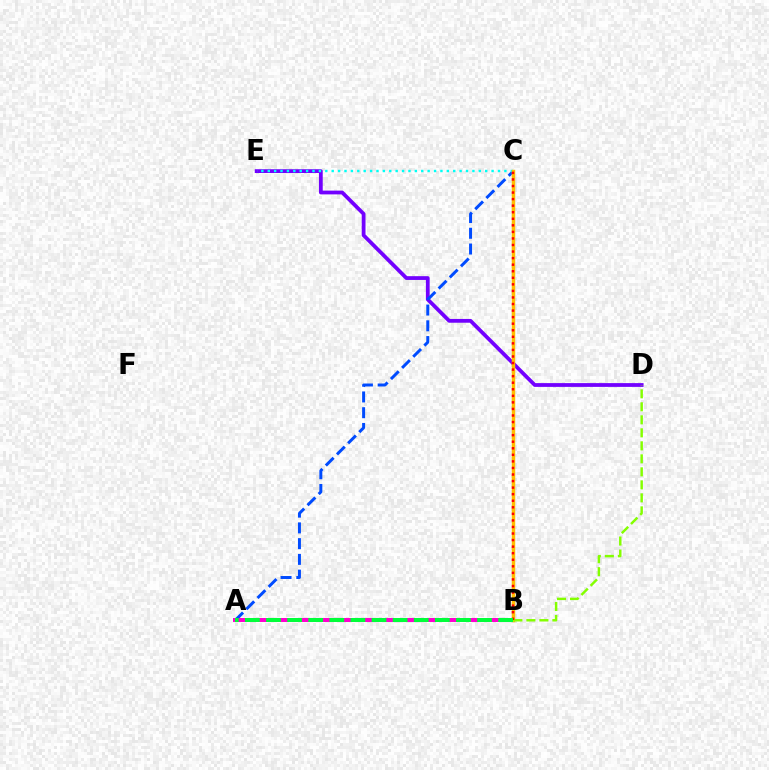{('D', 'E'): [{'color': '#7200ff', 'line_style': 'solid', 'thickness': 2.72}], ('A', 'C'): [{'color': '#004bff', 'line_style': 'dashed', 'thickness': 2.14}], ('C', 'E'): [{'color': '#00fff6', 'line_style': 'dotted', 'thickness': 1.74}], ('A', 'B'): [{'color': '#ff00cf', 'line_style': 'solid', 'thickness': 2.88}, {'color': '#00ff39', 'line_style': 'dashed', 'thickness': 2.87}], ('B', 'C'): [{'color': '#ffbd00', 'line_style': 'solid', 'thickness': 2.48}, {'color': '#ff0000', 'line_style': 'dotted', 'thickness': 1.78}], ('B', 'D'): [{'color': '#84ff00', 'line_style': 'dashed', 'thickness': 1.77}]}